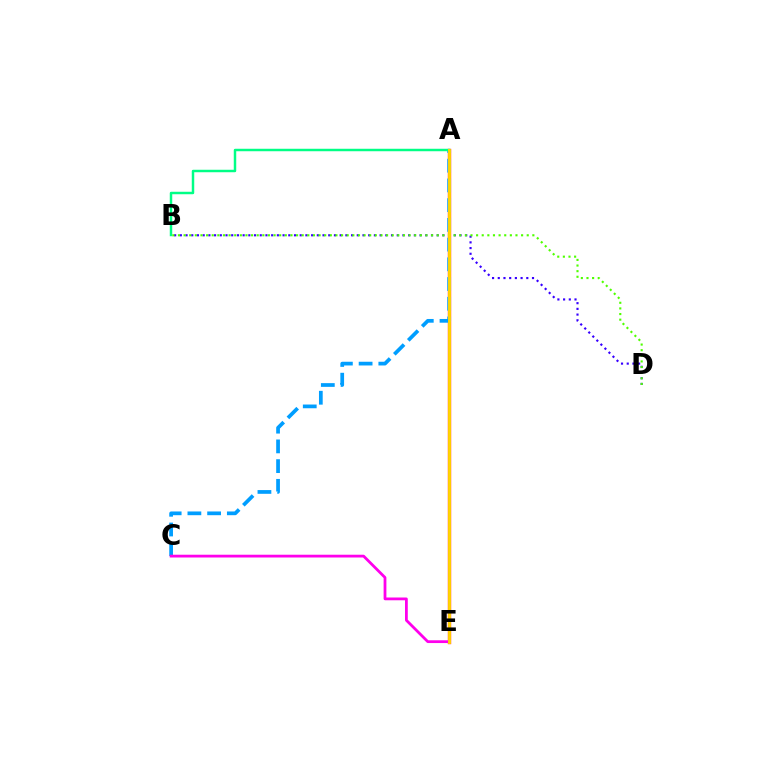{('A', 'E'): [{'color': '#ff0000', 'line_style': 'solid', 'thickness': 2.4}, {'color': '#ffd500', 'line_style': 'solid', 'thickness': 2.09}], ('A', 'C'): [{'color': '#009eff', 'line_style': 'dashed', 'thickness': 2.68}], ('B', 'D'): [{'color': '#3700ff', 'line_style': 'dotted', 'thickness': 1.55}, {'color': '#4fff00', 'line_style': 'dotted', 'thickness': 1.53}], ('A', 'B'): [{'color': '#00ff86', 'line_style': 'solid', 'thickness': 1.78}], ('C', 'E'): [{'color': '#ff00ed', 'line_style': 'solid', 'thickness': 2.0}]}